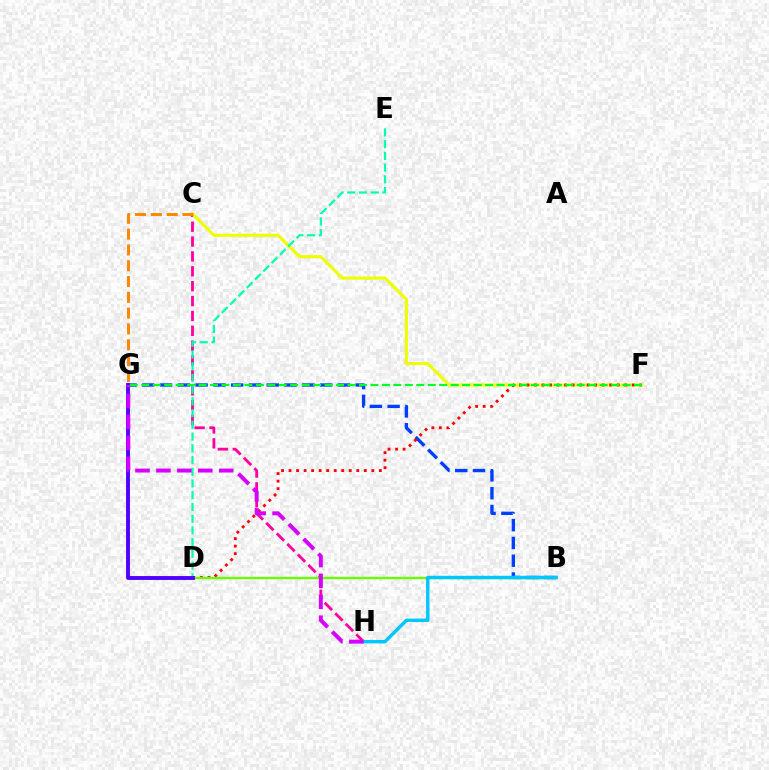{('C', 'H'): [{'color': '#ff00a0', 'line_style': 'dashed', 'thickness': 2.02}], ('C', 'F'): [{'color': '#eeff00', 'line_style': 'solid', 'thickness': 2.25}], ('B', 'G'): [{'color': '#003fff', 'line_style': 'dashed', 'thickness': 2.42}], ('D', 'F'): [{'color': '#ff0000', 'line_style': 'dotted', 'thickness': 2.04}], ('B', 'D'): [{'color': '#66ff00', 'line_style': 'solid', 'thickness': 1.7}], ('D', 'E'): [{'color': '#00ffaf', 'line_style': 'dashed', 'thickness': 1.59}], ('B', 'H'): [{'color': '#00c7ff', 'line_style': 'solid', 'thickness': 2.46}], ('D', 'G'): [{'color': '#4f00ff', 'line_style': 'solid', 'thickness': 2.8}], ('G', 'H'): [{'color': '#d600ff', 'line_style': 'dashed', 'thickness': 2.84}], ('F', 'G'): [{'color': '#00ff27', 'line_style': 'dashed', 'thickness': 1.56}], ('C', 'G'): [{'color': '#ff8800', 'line_style': 'dashed', 'thickness': 2.15}]}